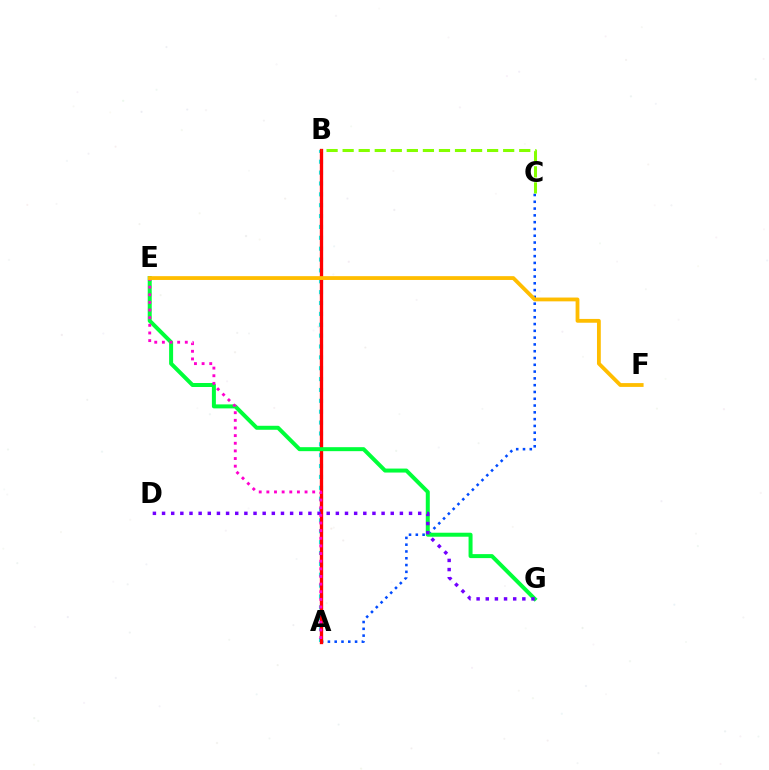{('A', 'C'): [{'color': '#004bff', 'line_style': 'dotted', 'thickness': 1.85}], ('A', 'B'): [{'color': '#00fff6', 'line_style': 'dotted', 'thickness': 2.95}, {'color': '#ff0000', 'line_style': 'solid', 'thickness': 2.39}], ('E', 'G'): [{'color': '#00ff39', 'line_style': 'solid', 'thickness': 2.87}], ('D', 'G'): [{'color': '#7200ff', 'line_style': 'dotted', 'thickness': 2.49}], ('A', 'E'): [{'color': '#ff00cf', 'line_style': 'dotted', 'thickness': 2.08}], ('B', 'C'): [{'color': '#84ff00', 'line_style': 'dashed', 'thickness': 2.18}], ('E', 'F'): [{'color': '#ffbd00', 'line_style': 'solid', 'thickness': 2.74}]}